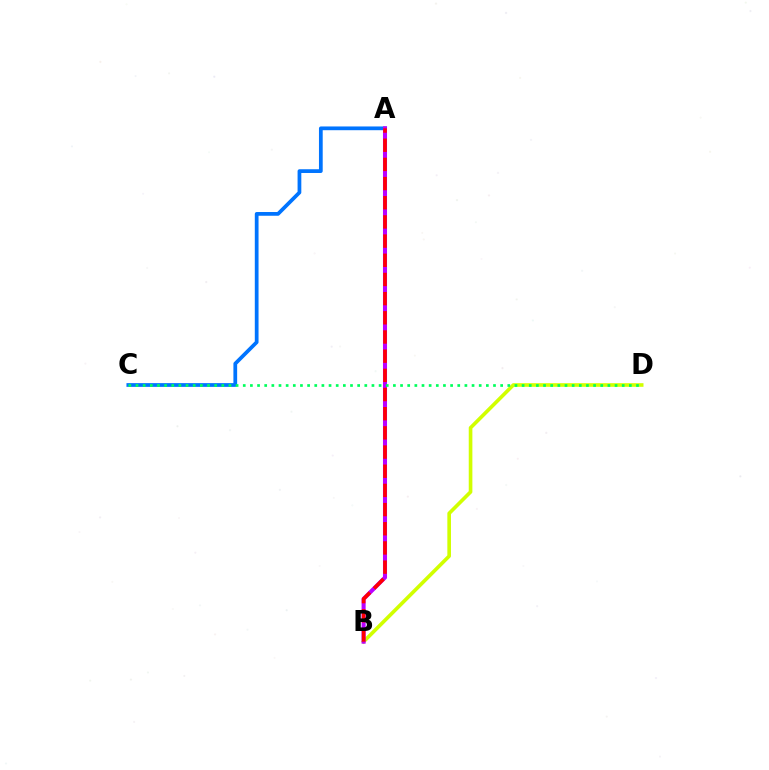{('B', 'D'): [{'color': '#d1ff00', 'line_style': 'solid', 'thickness': 2.62}], ('A', 'C'): [{'color': '#0074ff', 'line_style': 'solid', 'thickness': 2.69}], ('A', 'B'): [{'color': '#b900ff', 'line_style': 'solid', 'thickness': 2.91}, {'color': '#ff0000', 'line_style': 'dashed', 'thickness': 2.61}], ('C', 'D'): [{'color': '#00ff5c', 'line_style': 'dotted', 'thickness': 1.94}]}